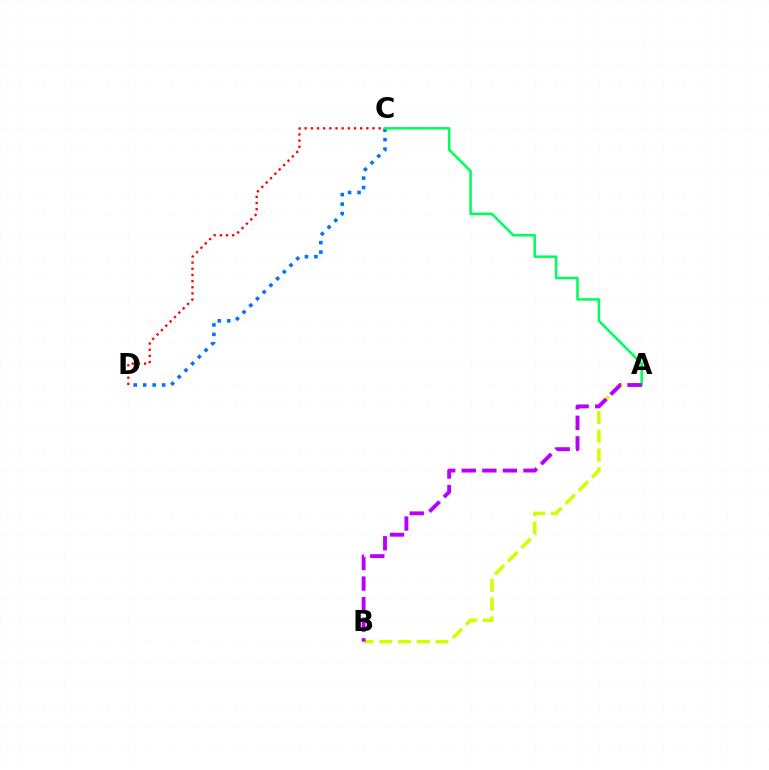{('C', 'D'): [{'color': '#ff0000', 'line_style': 'dotted', 'thickness': 1.68}, {'color': '#0074ff', 'line_style': 'dotted', 'thickness': 2.57}], ('A', 'B'): [{'color': '#d1ff00', 'line_style': 'dashed', 'thickness': 2.54}, {'color': '#b900ff', 'line_style': 'dashed', 'thickness': 2.79}], ('A', 'C'): [{'color': '#00ff5c', 'line_style': 'solid', 'thickness': 1.84}]}